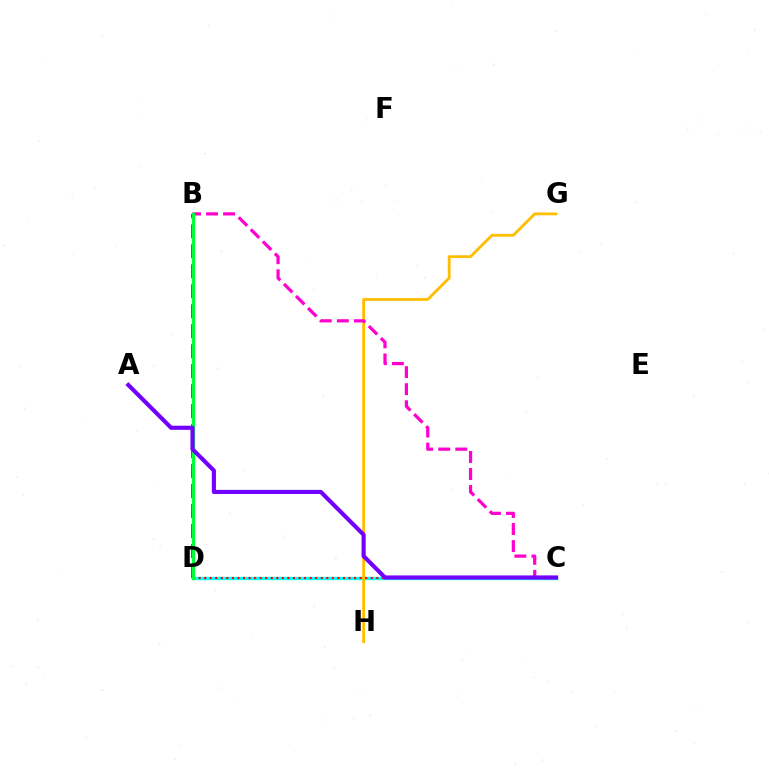{('C', 'D'): [{'color': '#00fff6', 'line_style': 'solid', 'thickness': 2.4}, {'color': '#ff0000', 'line_style': 'dotted', 'thickness': 1.51}], ('G', 'H'): [{'color': '#ffbd00', 'line_style': 'solid', 'thickness': 2.01}], ('B', 'D'): [{'color': '#84ff00', 'line_style': 'dashed', 'thickness': 1.95}, {'color': '#004bff', 'line_style': 'dashed', 'thickness': 2.71}, {'color': '#00ff39', 'line_style': 'solid', 'thickness': 2.37}], ('B', 'C'): [{'color': '#ff00cf', 'line_style': 'dashed', 'thickness': 2.32}], ('A', 'C'): [{'color': '#7200ff', 'line_style': 'solid', 'thickness': 2.97}]}